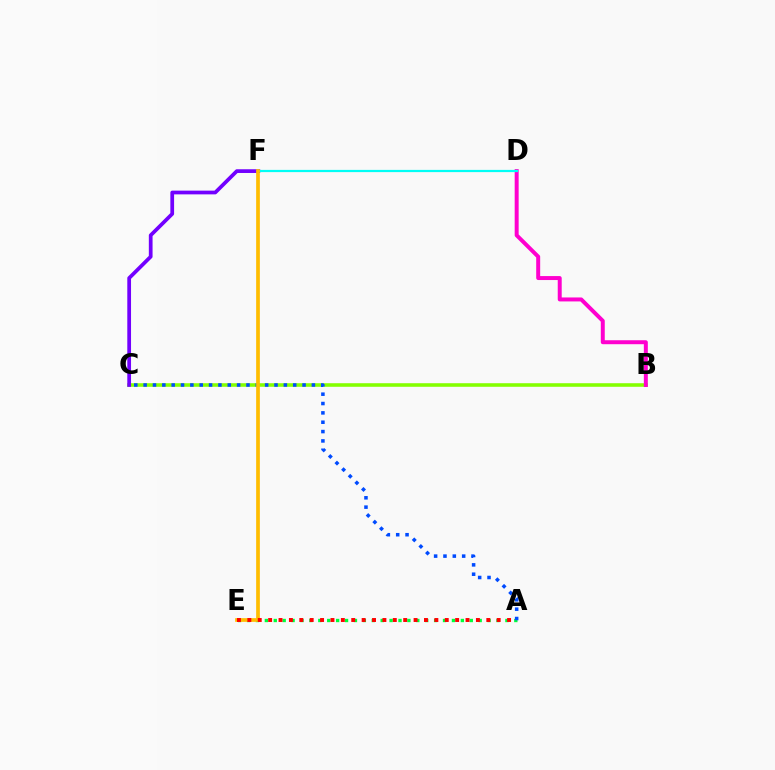{('B', 'C'): [{'color': '#84ff00', 'line_style': 'solid', 'thickness': 2.57}], ('C', 'F'): [{'color': '#7200ff', 'line_style': 'solid', 'thickness': 2.69}], ('B', 'D'): [{'color': '#ff00cf', 'line_style': 'solid', 'thickness': 2.86}], ('A', 'E'): [{'color': '#00ff39', 'line_style': 'dotted', 'thickness': 2.42}, {'color': '#ff0000', 'line_style': 'dotted', 'thickness': 2.82}], ('A', 'C'): [{'color': '#004bff', 'line_style': 'dotted', 'thickness': 2.54}], ('D', 'F'): [{'color': '#00fff6', 'line_style': 'solid', 'thickness': 1.6}], ('E', 'F'): [{'color': '#ffbd00', 'line_style': 'solid', 'thickness': 2.67}]}